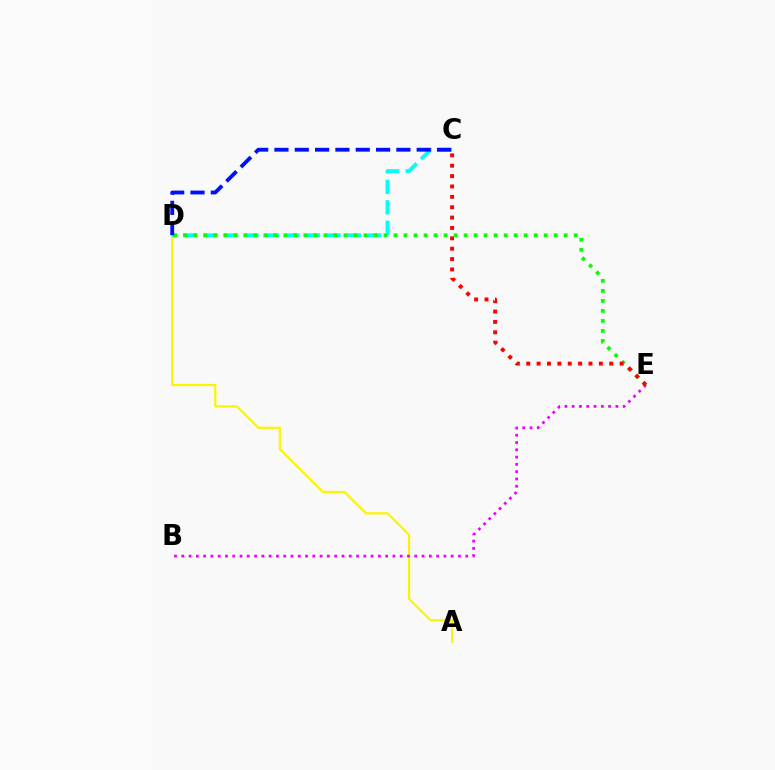{('A', 'D'): [{'color': '#fcf500', 'line_style': 'solid', 'thickness': 1.6}], ('C', 'D'): [{'color': '#00fff6', 'line_style': 'dashed', 'thickness': 2.78}, {'color': '#0010ff', 'line_style': 'dashed', 'thickness': 2.76}], ('D', 'E'): [{'color': '#08ff00', 'line_style': 'dotted', 'thickness': 2.72}], ('B', 'E'): [{'color': '#ee00ff', 'line_style': 'dotted', 'thickness': 1.98}], ('C', 'E'): [{'color': '#ff0000', 'line_style': 'dotted', 'thickness': 2.82}]}